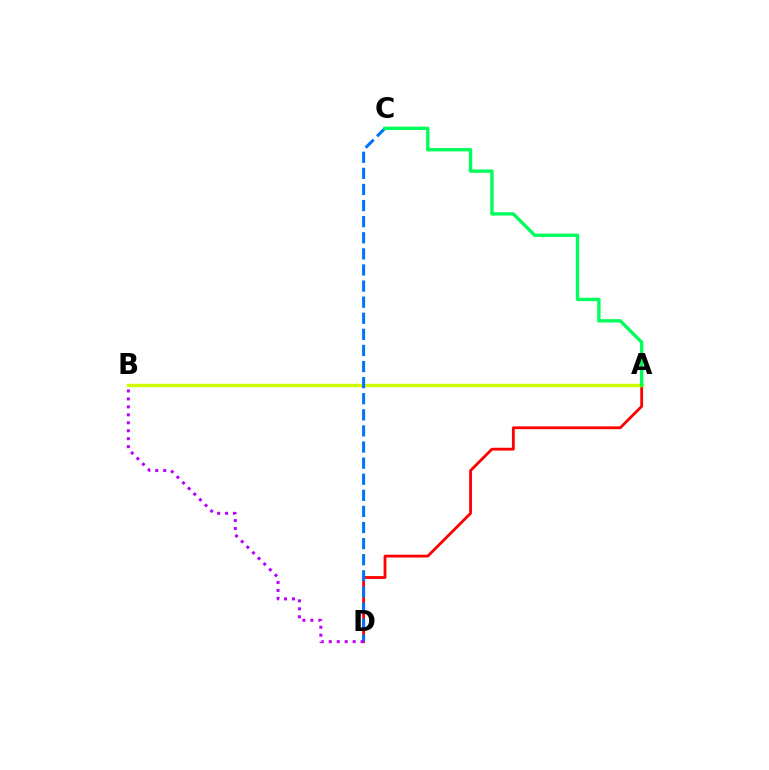{('A', 'D'): [{'color': '#ff0000', 'line_style': 'solid', 'thickness': 2.02}], ('A', 'B'): [{'color': '#d1ff00', 'line_style': 'solid', 'thickness': 2.46}], ('C', 'D'): [{'color': '#0074ff', 'line_style': 'dashed', 'thickness': 2.19}], ('B', 'D'): [{'color': '#b900ff', 'line_style': 'dotted', 'thickness': 2.16}], ('A', 'C'): [{'color': '#00ff5c', 'line_style': 'solid', 'thickness': 2.41}]}